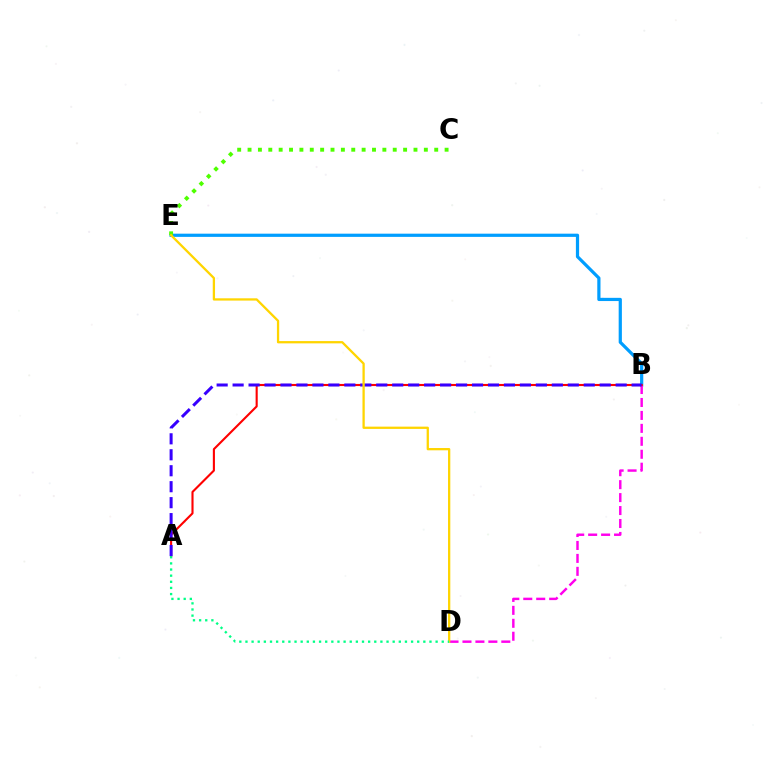{('B', 'E'): [{'color': '#009eff', 'line_style': 'solid', 'thickness': 2.31}], ('B', 'D'): [{'color': '#ff00ed', 'line_style': 'dashed', 'thickness': 1.76}], ('A', 'B'): [{'color': '#ff0000', 'line_style': 'solid', 'thickness': 1.52}, {'color': '#3700ff', 'line_style': 'dashed', 'thickness': 2.17}], ('C', 'E'): [{'color': '#4fff00', 'line_style': 'dotted', 'thickness': 2.82}], ('D', 'E'): [{'color': '#ffd500', 'line_style': 'solid', 'thickness': 1.64}], ('A', 'D'): [{'color': '#00ff86', 'line_style': 'dotted', 'thickness': 1.67}]}